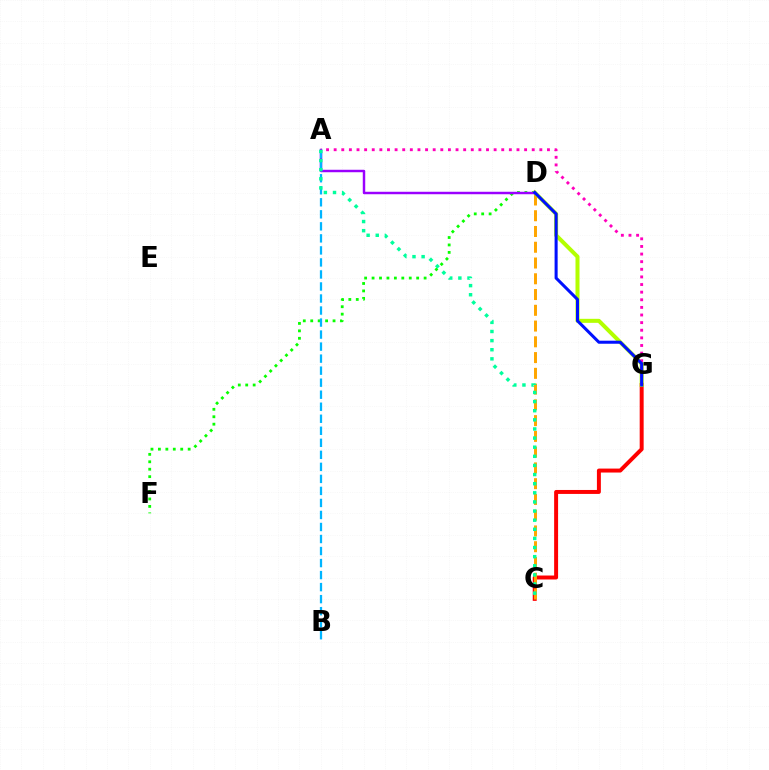{('C', 'G'): [{'color': '#ff0000', 'line_style': 'solid', 'thickness': 2.85}], ('C', 'D'): [{'color': '#ffa500', 'line_style': 'dashed', 'thickness': 2.14}], ('D', 'F'): [{'color': '#08ff00', 'line_style': 'dotted', 'thickness': 2.02}], ('D', 'G'): [{'color': '#b3ff00', 'line_style': 'solid', 'thickness': 2.89}, {'color': '#0010ff', 'line_style': 'solid', 'thickness': 2.19}], ('A', 'G'): [{'color': '#ff00bd', 'line_style': 'dotted', 'thickness': 2.07}], ('A', 'D'): [{'color': '#9b00ff', 'line_style': 'solid', 'thickness': 1.77}], ('A', 'B'): [{'color': '#00b5ff', 'line_style': 'dashed', 'thickness': 1.63}], ('A', 'C'): [{'color': '#00ff9d', 'line_style': 'dotted', 'thickness': 2.48}]}